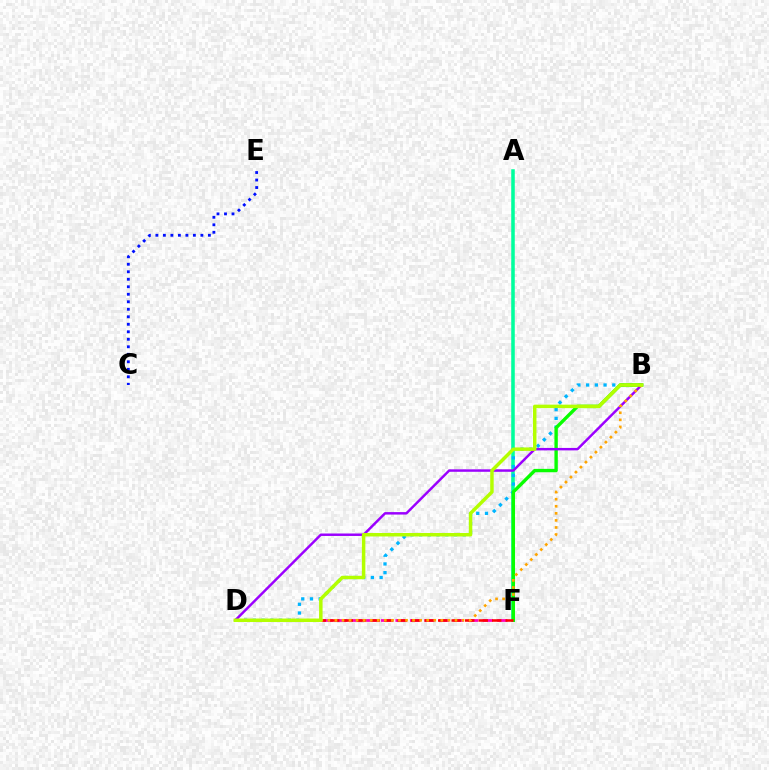{('D', 'F'): [{'color': '#ff00bd', 'line_style': 'dashed', 'thickness': 1.98}, {'color': '#ff0000', 'line_style': 'dashed', 'thickness': 1.83}], ('A', 'F'): [{'color': '#00ff9d', 'line_style': 'solid', 'thickness': 2.55}], ('B', 'D'): [{'color': '#00b5ff', 'line_style': 'dotted', 'thickness': 2.37}, {'color': '#9b00ff', 'line_style': 'solid', 'thickness': 1.77}, {'color': '#ffa500', 'line_style': 'dotted', 'thickness': 1.92}, {'color': '#b3ff00', 'line_style': 'solid', 'thickness': 2.5}], ('B', 'F'): [{'color': '#08ff00', 'line_style': 'solid', 'thickness': 2.43}], ('C', 'E'): [{'color': '#0010ff', 'line_style': 'dotted', 'thickness': 2.04}]}